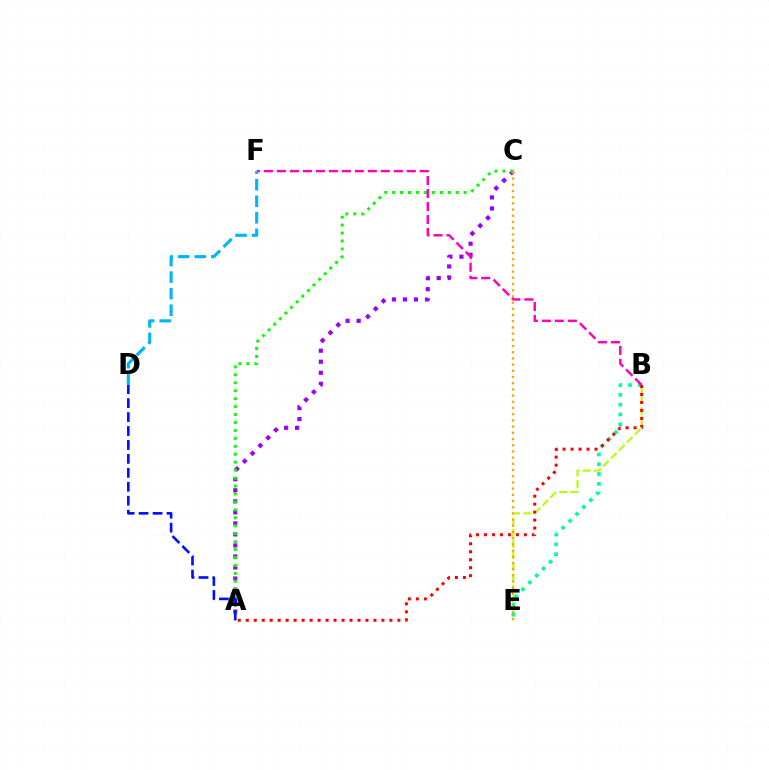{('B', 'E'): [{'color': '#b3ff00', 'line_style': 'dashed', 'thickness': 1.52}, {'color': '#00ff9d', 'line_style': 'dotted', 'thickness': 2.66}], ('A', 'C'): [{'color': '#9b00ff', 'line_style': 'dotted', 'thickness': 3.0}, {'color': '#08ff00', 'line_style': 'dotted', 'thickness': 2.16}], ('C', 'E'): [{'color': '#ffa500', 'line_style': 'dotted', 'thickness': 1.68}], ('A', 'B'): [{'color': '#ff0000', 'line_style': 'dotted', 'thickness': 2.17}], ('B', 'F'): [{'color': '#ff00bd', 'line_style': 'dashed', 'thickness': 1.76}], ('D', 'F'): [{'color': '#00b5ff', 'line_style': 'dashed', 'thickness': 2.25}], ('A', 'D'): [{'color': '#0010ff', 'line_style': 'dashed', 'thickness': 1.89}]}